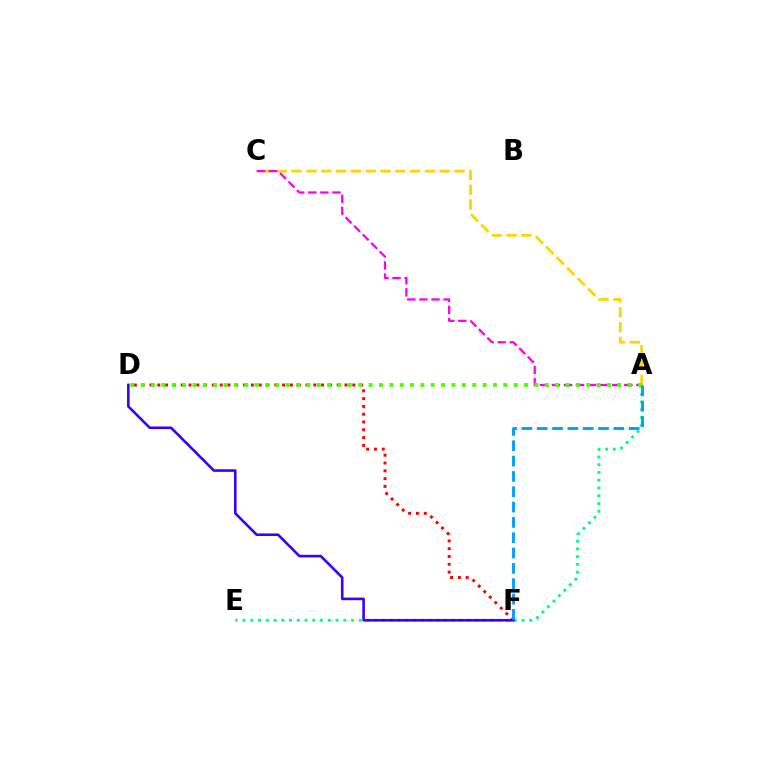{('A', 'E'): [{'color': '#00ff86', 'line_style': 'dotted', 'thickness': 2.11}], ('D', 'F'): [{'color': '#ff0000', 'line_style': 'dotted', 'thickness': 2.12}, {'color': '#3700ff', 'line_style': 'solid', 'thickness': 1.87}], ('A', 'C'): [{'color': '#ffd500', 'line_style': 'dashed', 'thickness': 2.01}, {'color': '#ff00ed', 'line_style': 'dashed', 'thickness': 1.64}], ('A', 'D'): [{'color': '#4fff00', 'line_style': 'dotted', 'thickness': 2.82}], ('A', 'F'): [{'color': '#009eff', 'line_style': 'dashed', 'thickness': 2.08}]}